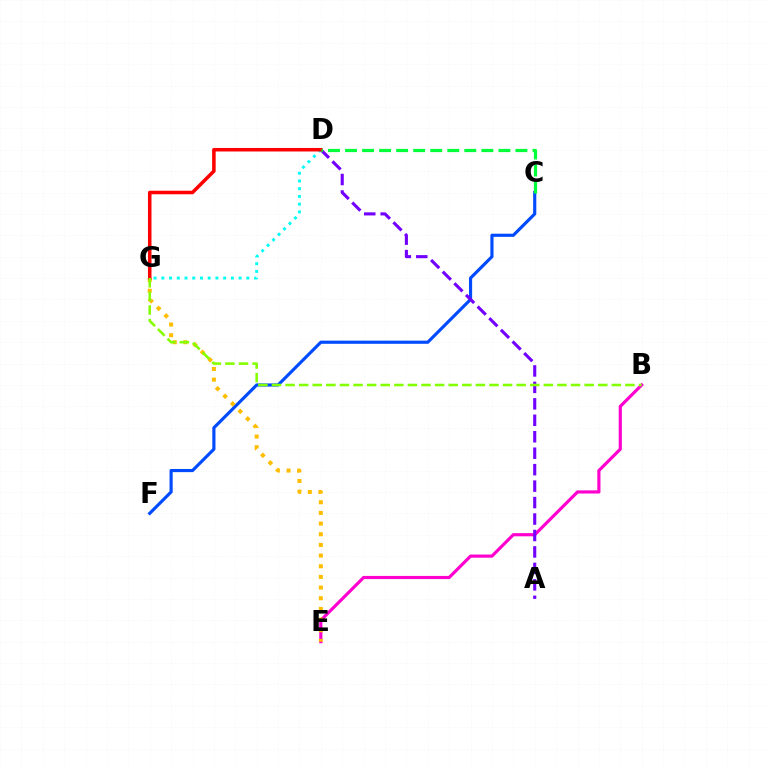{('C', 'F'): [{'color': '#004bff', 'line_style': 'solid', 'thickness': 2.27}], ('B', 'E'): [{'color': '#ff00cf', 'line_style': 'solid', 'thickness': 2.28}], ('E', 'G'): [{'color': '#ffbd00', 'line_style': 'dotted', 'thickness': 2.9}], ('A', 'D'): [{'color': '#7200ff', 'line_style': 'dashed', 'thickness': 2.24}], ('D', 'G'): [{'color': '#00fff6', 'line_style': 'dotted', 'thickness': 2.1}, {'color': '#ff0000', 'line_style': 'solid', 'thickness': 2.55}], ('B', 'G'): [{'color': '#84ff00', 'line_style': 'dashed', 'thickness': 1.85}], ('C', 'D'): [{'color': '#00ff39', 'line_style': 'dashed', 'thickness': 2.31}]}